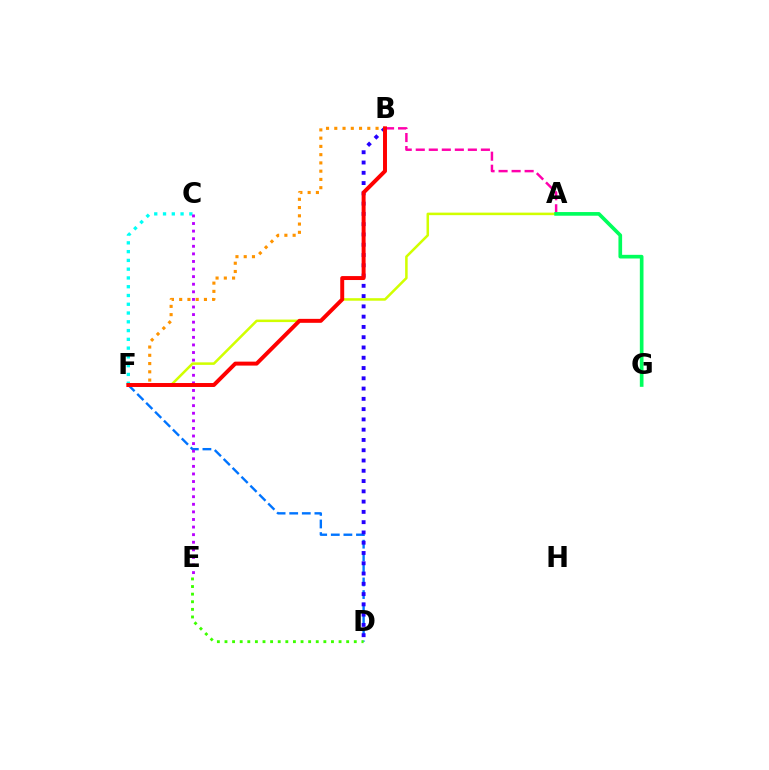{('D', 'F'): [{'color': '#0074ff', 'line_style': 'dashed', 'thickness': 1.71}], ('C', 'F'): [{'color': '#00fff6', 'line_style': 'dotted', 'thickness': 2.38}], ('A', 'B'): [{'color': '#ff00ac', 'line_style': 'dashed', 'thickness': 1.77}], ('A', 'F'): [{'color': '#d1ff00', 'line_style': 'solid', 'thickness': 1.82}], ('D', 'E'): [{'color': '#3dff00', 'line_style': 'dotted', 'thickness': 2.07}], ('B', 'D'): [{'color': '#2500ff', 'line_style': 'dotted', 'thickness': 2.79}], ('B', 'F'): [{'color': '#ff9400', 'line_style': 'dotted', 'thickness': 2.24}, {'color': '#ff0000', 'line_style': 'solid', 'thickness': 2.85}], ('A', 'G'): [{'color': '#00ff5c', 'line_style': 'solid', 'thickness': 2.64}], ('C', 'E'): [{'color': '#b900ff', 'line_style': 'dotted', 'thickness': 2.06}]}